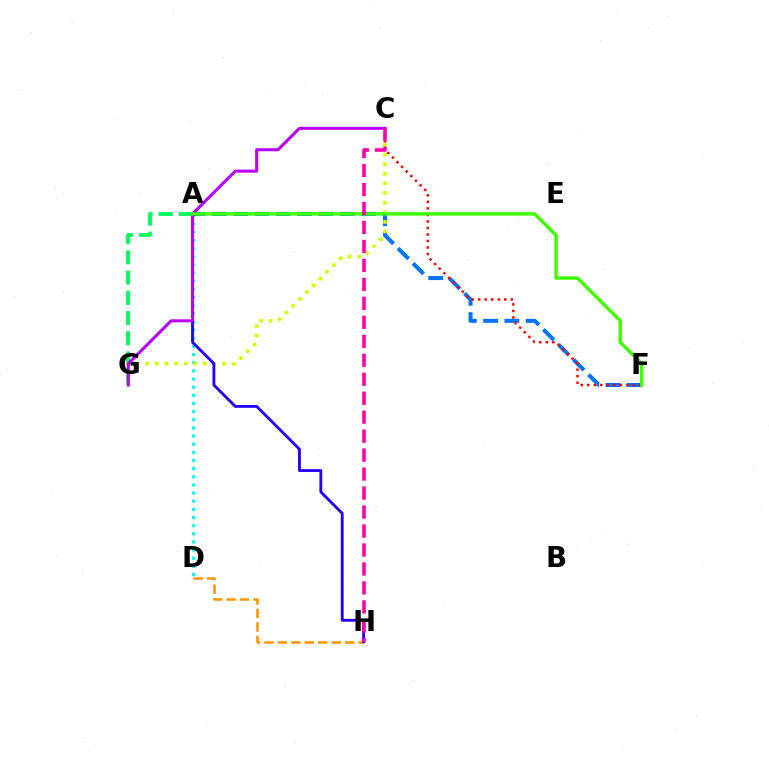{('A', 'D'): [{'color': '#00fff6', 'line_style': 'dotted', 'thickness': 2.21}], ('A', 'G'): [{'color': '#00ff5c', 'line_style': 'dashed', 'thickness': 2.75}], ('A', 'F'): [{'color': '#0074ff', 'line_style': 'dashed', 'thickness': 2.89}, {'color': '#3dff00', 'line_style': 'solid', 'thickness': 2.44}], ('C', 'G'): [{'color': '#d1ff00', 'line_style': 'dotted', 'thickness': 2.61}, {'color': '#b900ff', 'line_style': 'solid', 'thickness': 2.18}], ('D', 'H'): [{'color': '#ff9400', 'line_style': 'dashed', 'thickness': 1.83}], ('A', 'H'): [{'color': '#2500ff', 'line_style': 'solid', 'thickness': 2.05}], ('C', 'F'): [{'color': '#ff0000', 'line_style': 'dotted', 'thickness': 1.77}], ('C', 'H'): [{'color': '#ff00ac', 'line_style': 'dashed', 'thickness': 2.58}]}